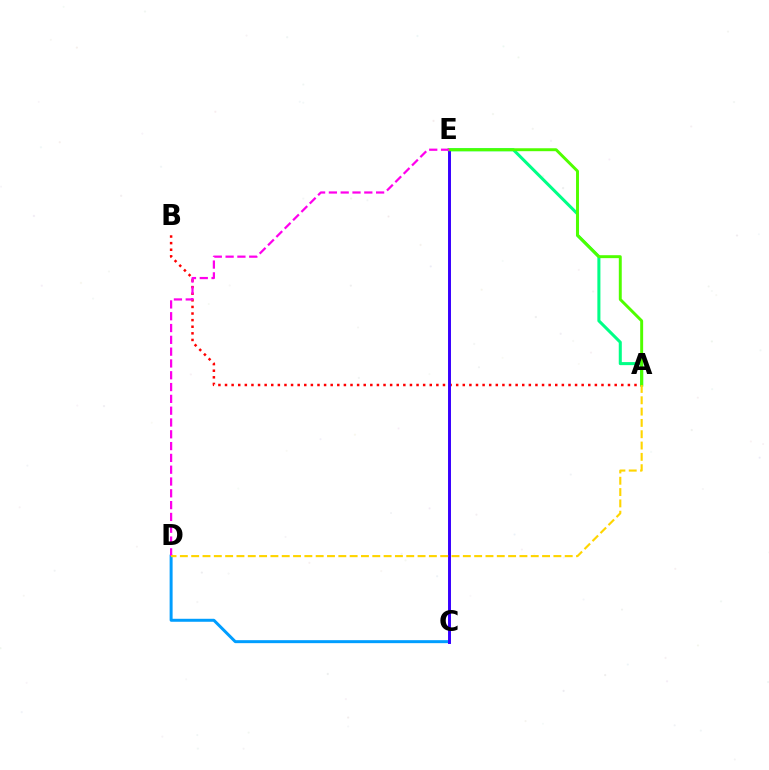{('A', 'E'): [{'color': '#00ff86', 'line_style': 'solid', 'thickness': 2.19}, {'color': '#4fff00', 'line_style': 'solid', 'thickness': 2.12}], ('C', 'D'): [{'color': '#009eff', 'line_style': 'solid', 'thickness': 2.14}], ('A', 'B'): [{'color': '#ff0000', 'line_style': 'dotted', 'thickness': 1.79}], ('C', 'E'): [{'color': '#3700ff', 'line_style': 'solid', 'thickness': 2.12}], ('D', 'E'): [{'color': '#ff00ed', 'line_style': 'dashed', 'thickness': 1.6}], ('A', 'D'): [{'color': '#ffd500', 'line_style': 'dashed', 'thickness': 1.54}]}